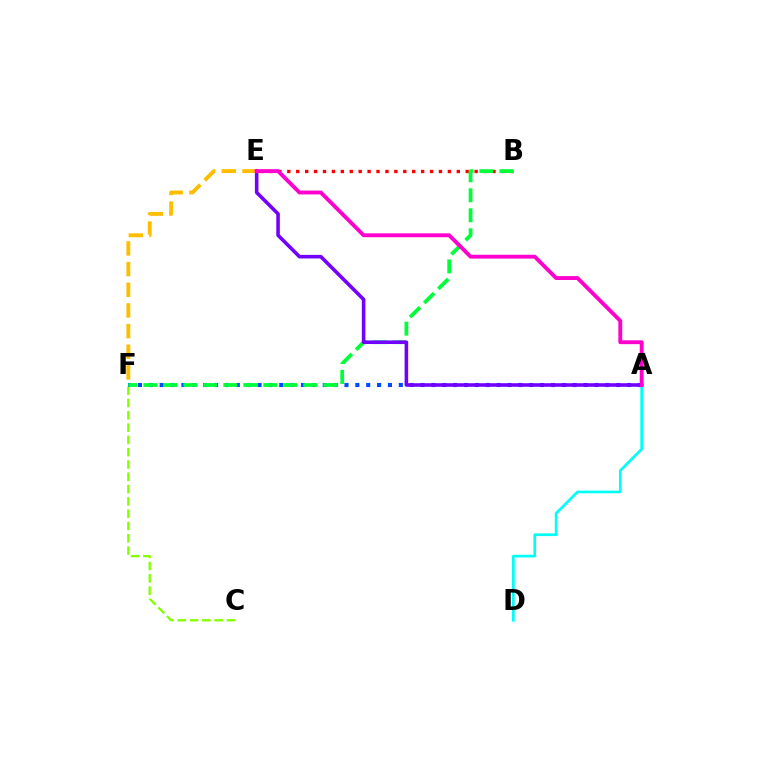{('B', 'E'): [{'color': '#ff0000', 'line_style': 'dotted', 'thickness': 2.42}], ('A', 'D'): [{'color': '#00fff6', 'line_style': 'solid', 'thickness': 1.95}], ('C', 'F'): [{'color': '#84ff00', 'line_style': 'dashed', 'thickness': 1.67}], ('A', 'F'): [{'color': '#004bff', 'line_style': 'dotted', 'thickness': 2.95}], ('B', 'F'): [{'color': '#00ff39', 'line_style': 'dashed', 'thickness': 2.72}], ('A', 'E'): [{'color': '#7200ff', 'line_style': 'solid', 'thickness': 2.58}, {'color': '#ff00cf', 'line_style': 'solid', 'thickness': 2.79}], ('E', 'F'): [{'color': '#ffbd00', 'line_style': 'dashed', 'thickness': 2.81}]}